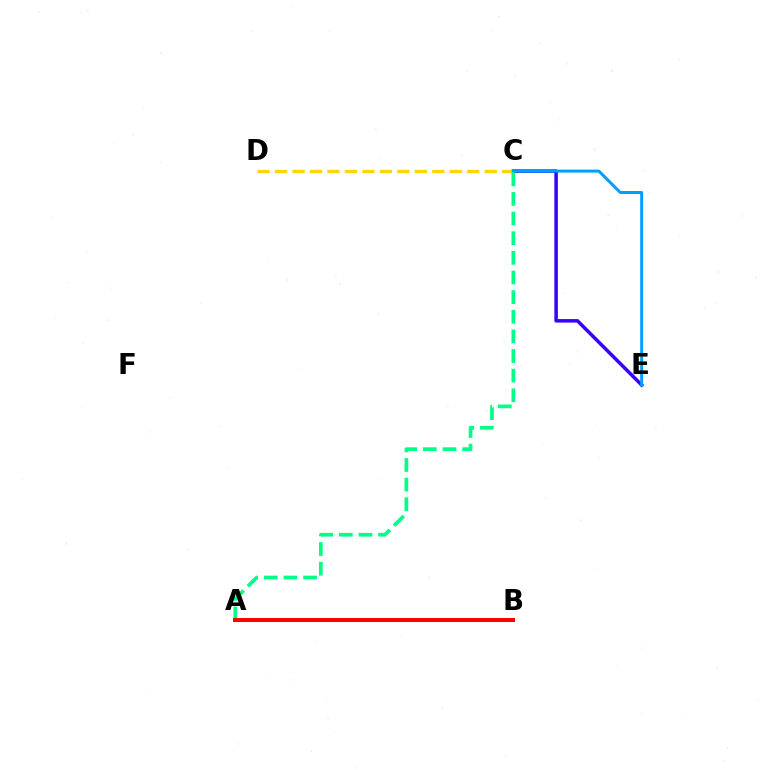{('C', 'E'): [{'color': '#3700ff', 'line_style': 'solid', 'thickness': 2.53}, {'color': '#009eff', 'line_style': 'solid', 'thickness': 2.13}], ('A', 'B'): [{'color': '#4fff00', 'line_style': 'dotted', 'thickness': 2.79}, {'color': '#ff00ed', 'line_style': 'solid', 'thickness': 1.9}, {'color': '#ff0000', 'line_style': 'solid', 'thickness': 2.88}], ('C', 'D'): [{'color': '#ffd500', 'line_style': 'dashed', 'thickness': 2.37}], ('A', 'C'): [{'color': '#00ff86', 'line_style': 'dashed', 'thickness': 2.67}]}